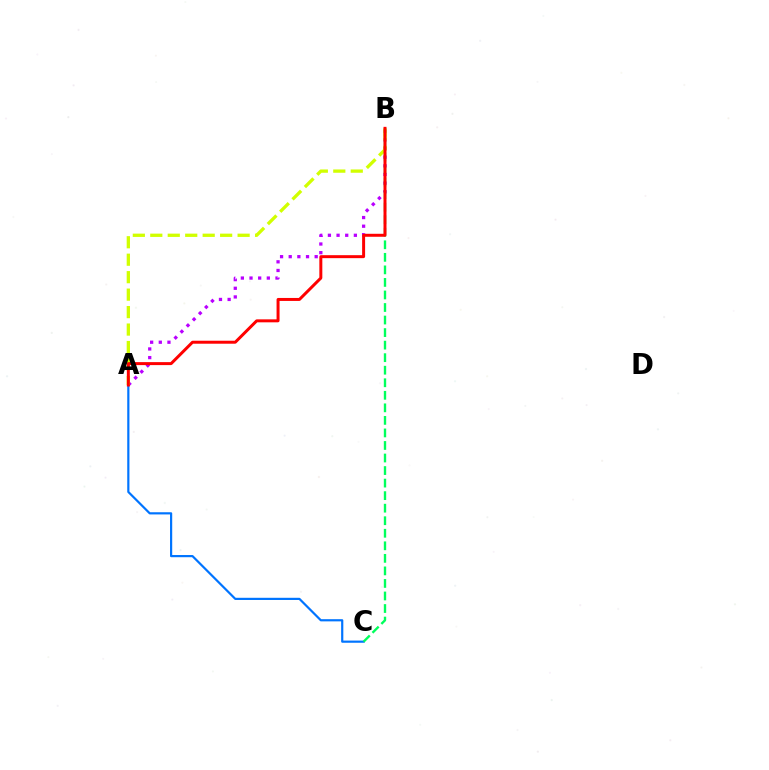{('A', 'B'): [{'color': '#b900ff', 'line_style': 'dotted', 'thickness': 2.35}, {'color': '#d1ff00', 'line_style': 'dashed', 'thickness': 2.37}, {'color': '#ff0000', 'line_style': 'solid', 'thickness': 2.15}], ('A', 'C'): [{'color': '#0074ff', 'line_style': 'solid', 'thickness': 1.58}], ('B', 'C'): [{'color': '#00ff5c', 'line_style': 'dashed', 'thickness': 1.7}]}